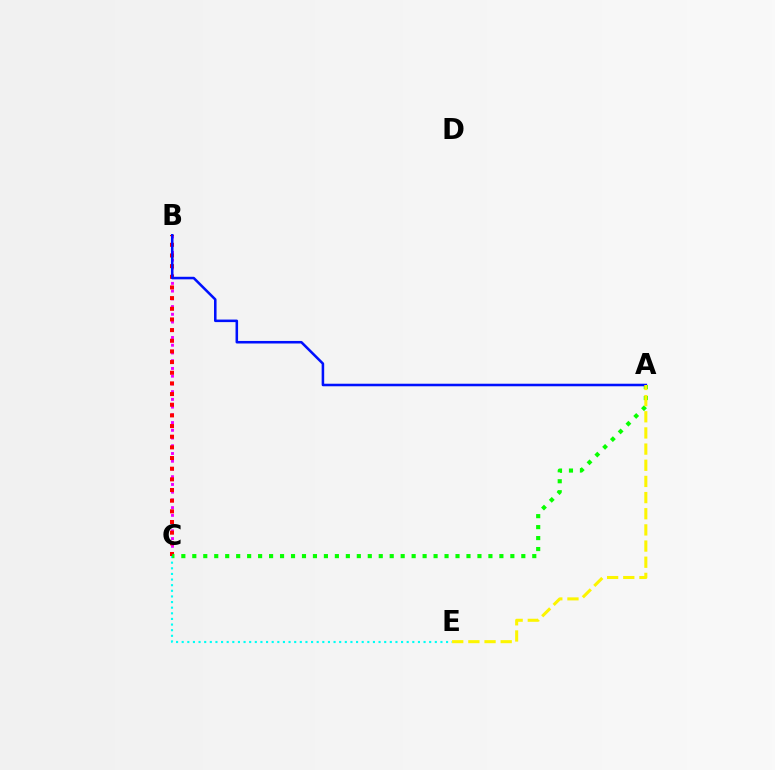{('B', 'C'): [{'color': '#ee00ff', 'line_style': 'dotted', 'thickness': 2.1}, {'color': '#ff0000', 'line_style': 'dotted', 'thickness': 2.9}], ('C', 'E'): [{'color': '#00fff6', 'line_style': 'dotted', 'thickness': 1.53}], ('A', 'C'): [{'color': '#08ff00', 'line_style': 'dotted', 'thickness': 2.98}], ('A', 'B'): [{'color': '#0010ff', 'line_style': 'solid', 'thickness': 1.83}], ('A', 'E'): [{'color': '#fcf500', 'line_style': 'dashed', 'thickness': 2.2}]}